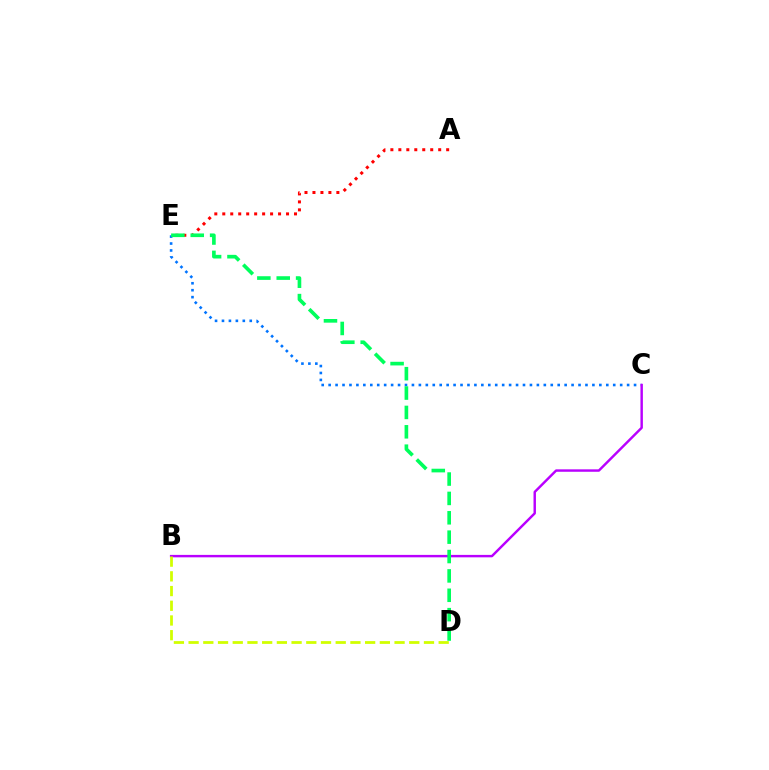{('C', 'E'): [{'color': '#0074ff', 'line_style': 'dotted', 'thickness': 1.89}], ('A', 'E'): [{'color': '#ff0000', 'line_style': 'dotted', 'thickness': 2.17}], ('B', 'C'): [{'color': '#b900ff', 'line_style': 'solid', 'thickness': 1.75}], ('D', 'E'): [{'color': '#00ff5c', 'line_style': 'dashed', 'thickness': 2.63}], ('B', 'D'): [{'color': '#d1ff00', 'line_style': 'dashed', 'thickness': 2.0}]}